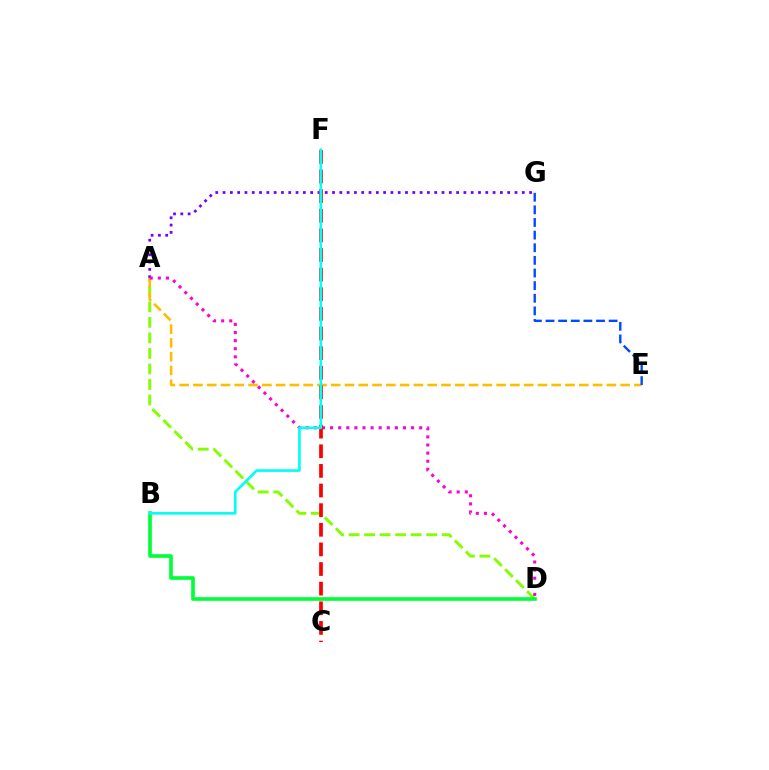{('A', 'D'): [{'color': '#84ff00', 'line_style': 'dashed', 'thickness': 2.11}, {'color': '#ff00cf', 'line_style': 'dotted', 'thickness': 2.2}], ('A', 'G'): [{'color': '#7200ff', 'line_style': 'dotted', 'thickness': 1.98}], ('A', 'E'): [{'color': '#ffbd00', 'line_style': 'dashed', 'thickness': 1.87}], ('E', 'G'): [{'color': '#004bff', 'line_style': 'dashed', 'thickness': 1.72}], ('C', 'F'): [{'color': '#ff0000', 'line_style': 'dashed', 'thickness': 2.67}], ('B', 'D'): [{'color': '#00ff39', 'line_style': 'solid', 'thickness': 2.63}], ('B', 'F'): [{'color': '#00fff6', 'line_style': 'solid', 'thickness': 1.9}]}